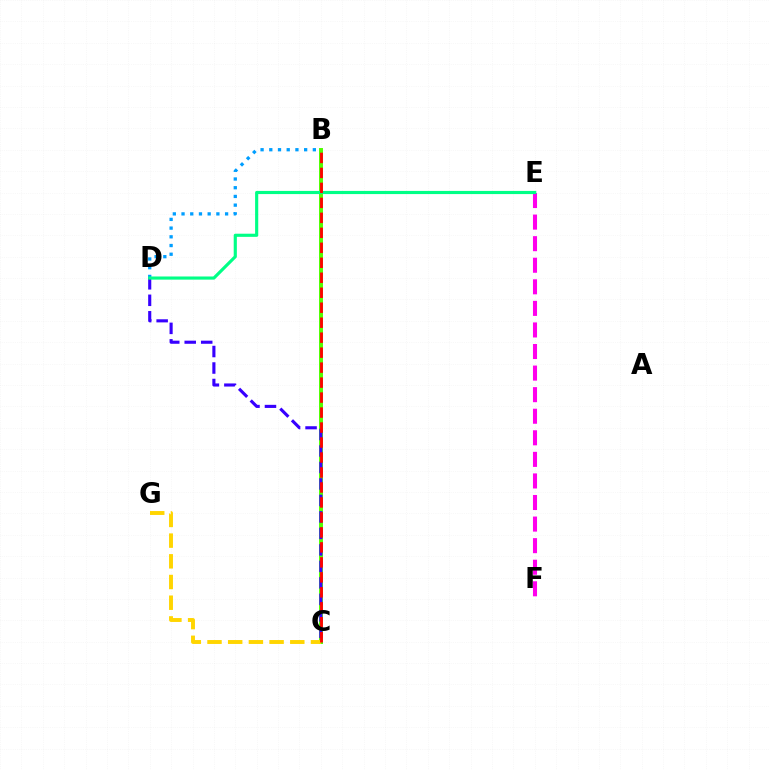{('E', 'F'): [{'color': '#ff00ed', 'line_style': 'dashed', 'thickness': 2.93}], ('B', 'C'): [{'color': '#4fff00', 'line_style': 'solid', 'thickness': 2.84}, {'color': '#ff0000', 'line_style': 'dashed', 'thickness': 2.03}], ('C', 'D'): [{'color': '#3700ff', 'line_style': 'dashed', 'thickness': 2.24}], ('C', 'G'): [{'color': '#ffd500', 'line_style': 'dashed', 'thickness': 2.81}], ('B', 'D'): [{'color': '#009eff', 'line_style': 'dotted', 'thickness': 2.37}], ('D', 'E'): [{'color': '#00ff86', 'line_style': 'solid', 'thickness': 2.26}]}